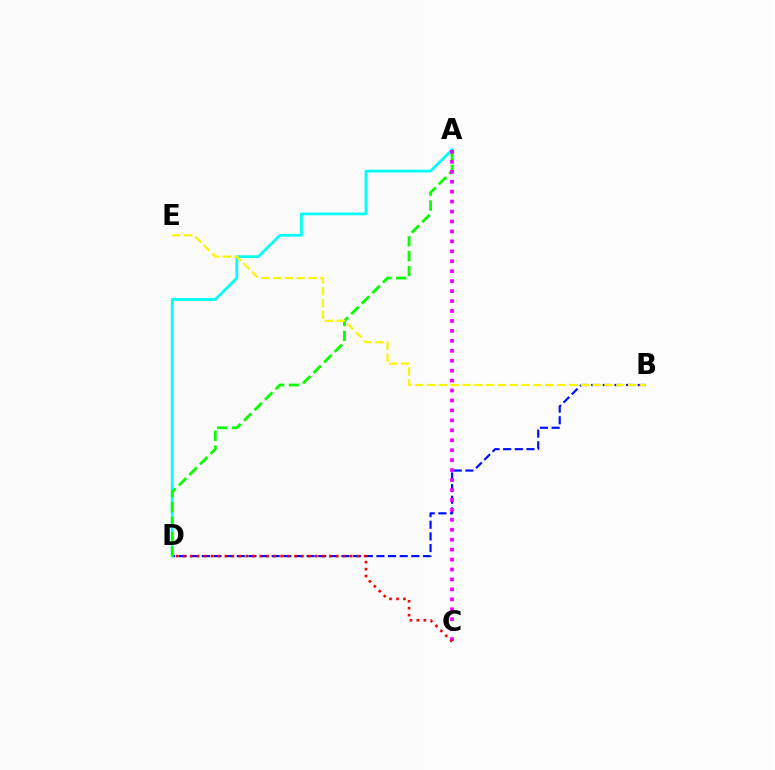{('B', 'D'): [{'color': '#0010ff', 'line_style': 'dashed', 'thickness': 1.58}], ('A', 'D'): [{'color': '#00fff6', 'line_style': 'solid', 'thickness': 2.0}, {'color': '#08ff00', 'line_style': 'dashed', 'thickness': 2.02}], ('A', 'C'): [{'color': '#ee00ff', 'line_style': 'dotted', 'thickness': 2.7}], ('C', 'D'): [{'color': '#ff0000', 'line_style': 'dotted', 'thickness': 1.89}], ('B', 'E'): [{'color': '#fcf500', 'line_style': 'dashed', 'thickness': 1.61}]}